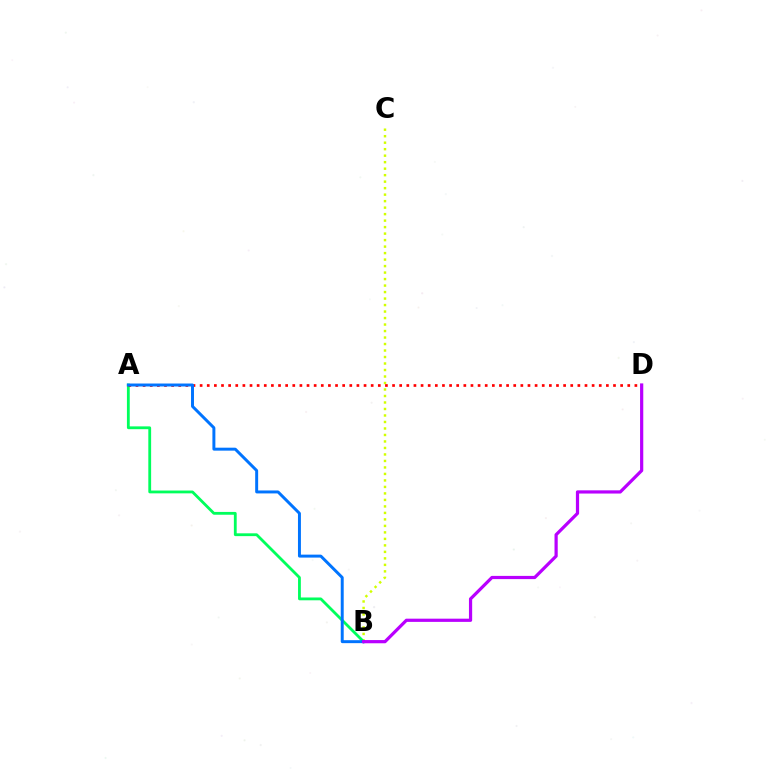{('B', 'C'): [{'color': '#d1ff00', 'line_style': 'dotted', 'thickness': 1.76}], ('A', 'B'): [{'color': '#00ff5c', 'line_style': 'solid', 'thickness': 2.02}, {'color': '#0074ff', 'line_style': 'solid', 'thickness': 2.13}], ('A', 'D'): [{'color': '#ff0000', 'line_style': 'dotted', 'thickness': 1.94}], ('B', 'D'): [{'color': '#b900ff', 'line_style': 'solid', 'thickness': 2.31}]}